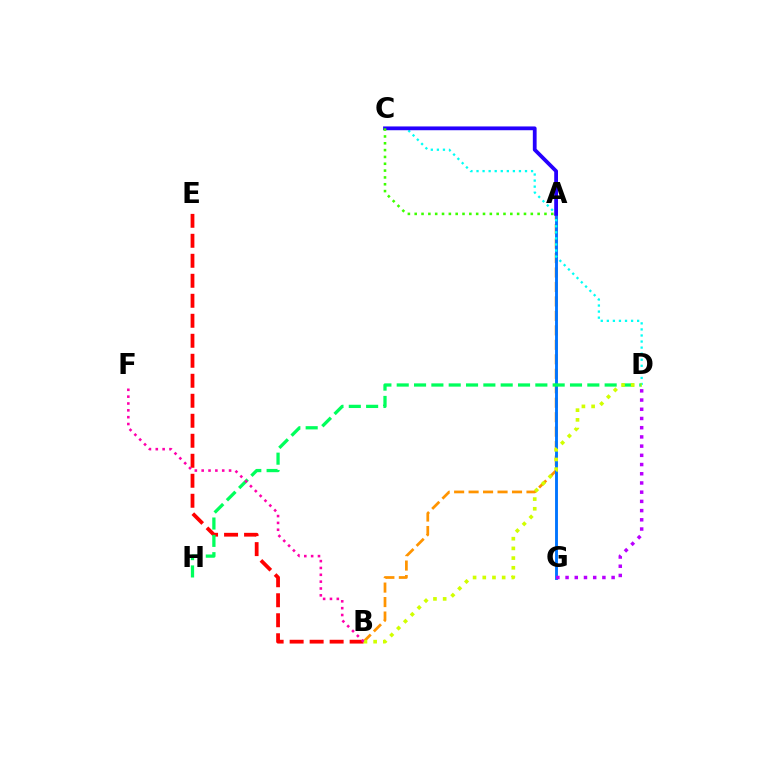{('A', 'B'): [{'color': '#ff9400', 'line_style': 'dashed', 'thickness': 1.97}], ('A', 'G'): [{'color': '#0074ff', 'line_style': 'solid', 'thickness': 2.08}], ('C', 'D'): [{'color': '#00fff6', 'line_style': 'dotted', 'thickness': 1.65}], ('A', 'C'): [{'color': '#2500ff', 'line_style': 'solid', 'thickness': 2.73}, {'color': '#3dff00', 'line_style': 'dotted', 'thickness': 1.86}], ('B', 'E'): [{'color': '#ff0000', 'line_style': 'dashed', 'thickness': 2.72}], ('D', 'H'): [{'color': '#00ff5c', 'line_style': 'dashed', 'thickness': 2.35}], ('B', 'D'): [{'color': '#d1ff00', 'line_style': 'dotted', 'thickness': 2.63}], ('D', 'G'): [{'color': '#b900ff', 'line_style': 'dotted', 'thickness': 2.5}], ('B', 'F'): [{'color': '#ff00ac', 'line_style': 'dotted', 'thickness': 1.86}]}